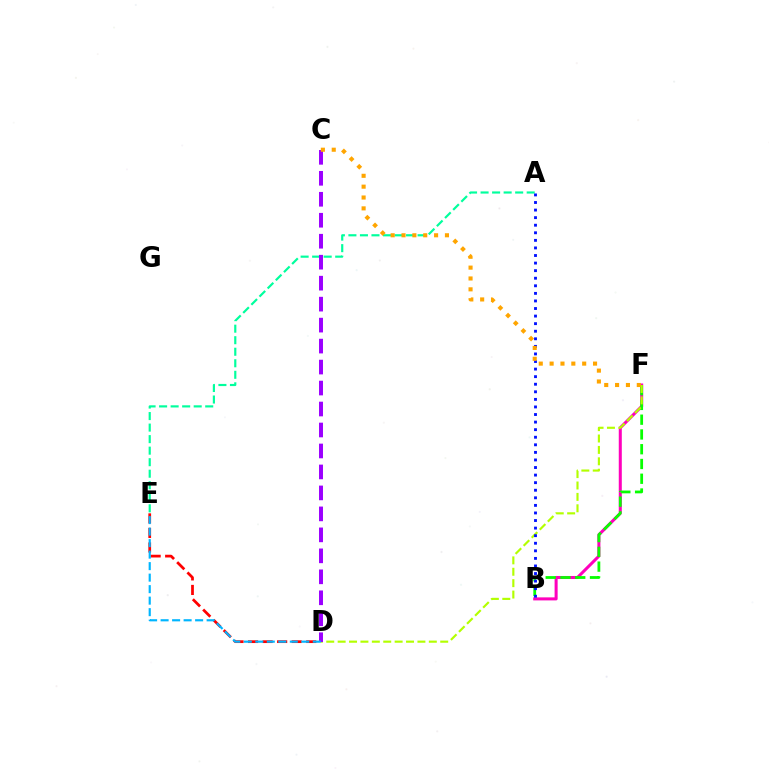{('B', 'F'): [{'color': '#ff00bd', 'line_style': 'solid', 'thickness': 2.19}, {'color': '#08ff00', 'line_style': 'dashed', 'thickness': 2.01}], ('D', 'E'): [{'color': '#ff0000', 'line_style': 'dashed', 'thickness': 1.98}, {'color': '#00b5ff', 'line_style': 'dashed', 'thickness': 1.56}], ('D', 'F'): [{'color': '#b3ff00', 'line_style': 'dashed', 'thickness': 1.55}], ('A', 'E'): [{'color': '#00ff9d', 'line_style': 'dashed', 'thickness': 1.57}], ('A', 'B'): [{'color': '#0010ff', 'line_style': 'dotted', 'thickness': 2.06}], ('C', 'D'): [{'color': '#9b00ff', 'line_style': 'dashed', 'thickness': 2.85}], ('C', 'F'): [{'color': '#ffa500', 'line_style': 'dotted', 'thickness': 2.95}]}